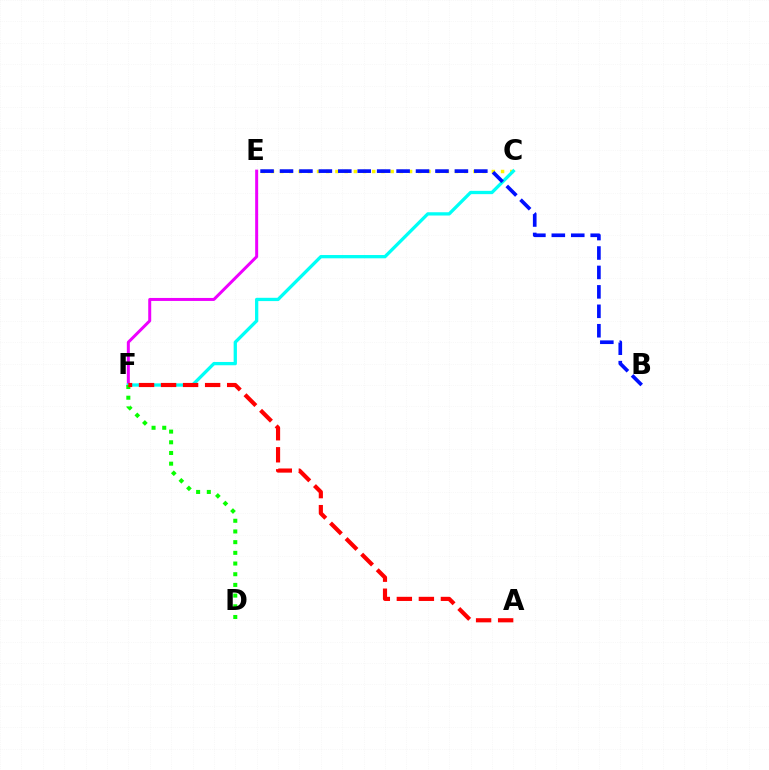{('C', 'E'): [{'color': '#fcf500', 'line_style': 'dotted', 'thickness': 2.5}], ('E', 'F'): [{'color': '#ee00ff', 'line_style': 'solid', 'thickness': 2.15}], ('C', 'F'): [{'color': '#00fff6', 'line_style': 'solid', 'thickness': 2.37}], ('D', 'F'): [{'color': '#08ff00', 'line_style': 'dotted', 'thickness': 2.9}], ('B', 'E'): [{'color': '#0010ff', 'line_style': 'dashed', 'thickness': 2.64}], ('A', 'F'): [{'color': '#ff0000', 'line_style': 'dashed', 'thickness': 2.99}]}